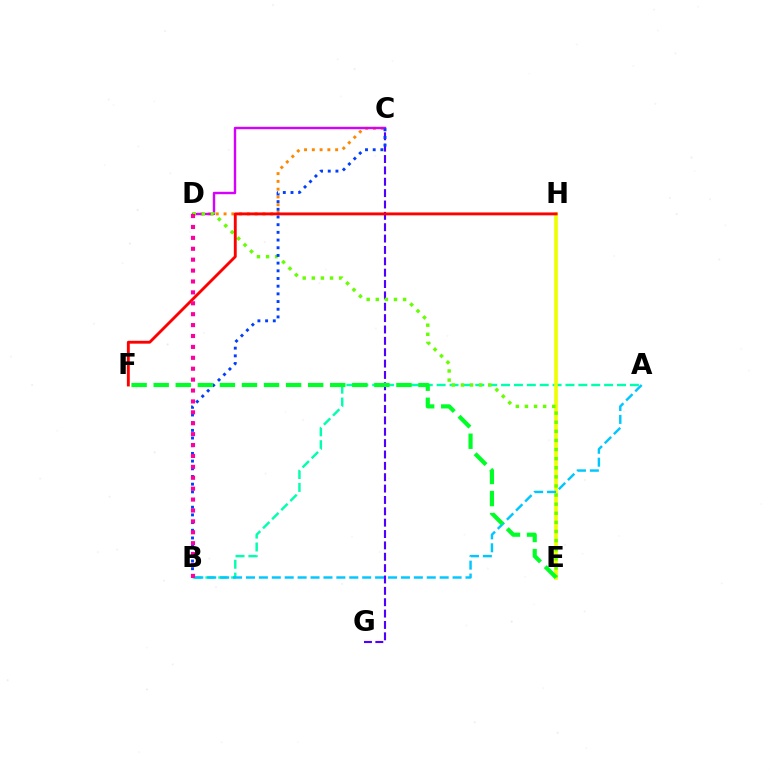{('A', 'B'): [{'color': '#00ffaf', 'line_style': 'dashed', 'thickness': 1.75}, {'color': '#00c7ff', 'line_style': 'dashed', 'thickness': 1.75}], ('E', 'H'): [{'color': '#eeff00', 'line_style': 'solid', 'thickness': 2.59}], ('C', 'D'): [{'color': '#ff8800', 'line_style': 'dotted', 'thickness': 2.11}, {'color': '#d600ff', 'line_style': 'solid', 'thickness': 1.73}], ('C', 'G'): [{'color': '#4f00ff', 'line_style': 'dashed', 'thickness': 1.54}], ('D', 'E'): [{'color': '#66ff00', 'line_style': 'dotted', 'thickness': 2.47}], ('F', 'H'): [{'color': '#ff0000', 'line_style': 'solid', 'thickness': 2.07}], ('B', 'C'): [{'color': '#003fff', 'line_style': 'dotted', 'thickness': 2.09}], ('B', 'D'): [{'color': '#ff00a0', 'line_style': 'dotted', 'thickness': 2.96}], ('E', 'F'): [{'color': '#00ff27', 'line_style': 'dashed', 'thickness': 3.0}]}